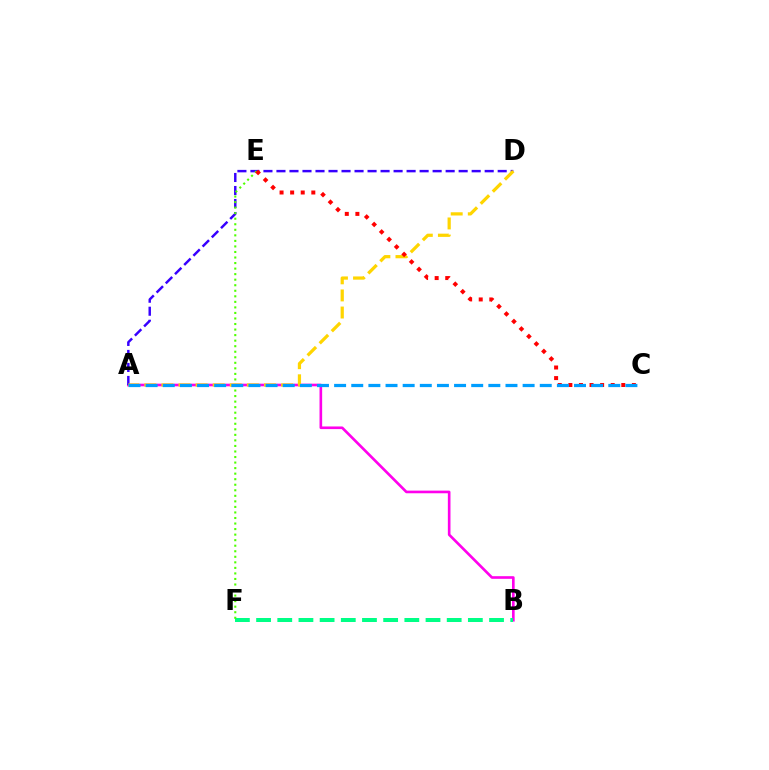{('A', 'B'): [{'color': '#ff00ed', 'line_style': 'solid', 'thickness': 1.9}], ('A', 'D'): [{'color': '#3700ff', 'line_style': 'dashed', 'thickness': 1.77}, {'color': '#ffd500', 'line_style': 'dashed', 'thickness': 2.32}], ('B', 'F'): [{'color': '#00ff86', 'line_style': 'dashed', 'thickness': 2.88}], ('E', 'F'): [{'color': '#4fff00', 'line_style': 'dotted', 'thickness': 1.51}], ('C', 'E'): [{'color': '#ff0000', 'line_style': 'dotted', 'thickness': 2.88}], ('A', 'C'): [{'color': '#009eff', 'line_style': 'dashed', 'thickness': 2.33}]}